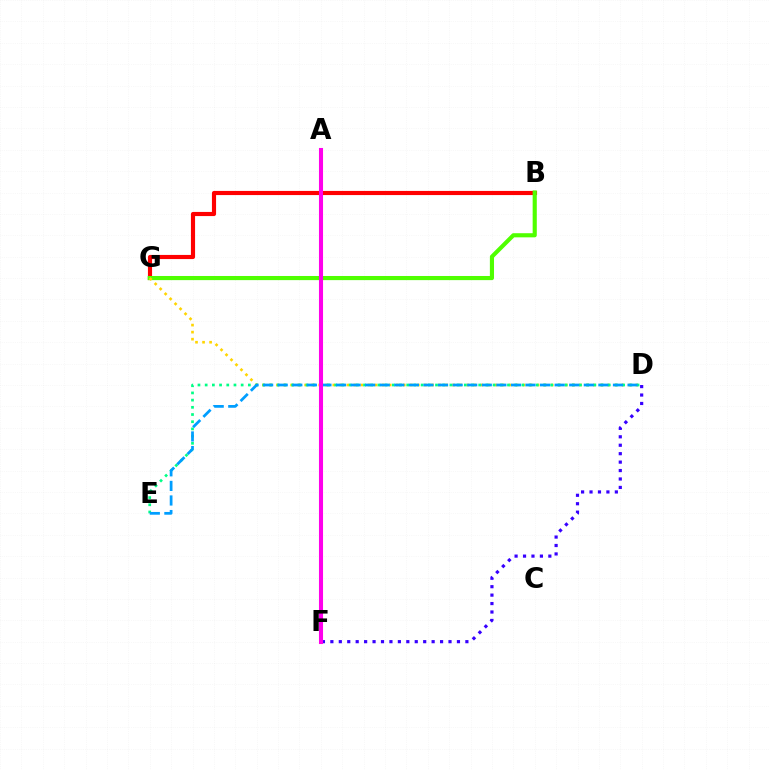{('B', 'G'): [{'color': '#ff0000', 'line_style': 'solid', 'thickness': 2.98}, {'color': '#4fff00', 'line_style': 'solid', 'thickness': 2.98}], ('D', 'F'): [{'color': '#3700ff', 'line_style': 'dotted', 'thickness': 2.29}], ('D', 'G'): [{'color': '#ffd500', 'line_style': 'dotted', 'thickness': 1.91}], ('D', 'E'): [{'color': '#00ff86', 'line_style': 'dotted', 'thickness': 1.96}, {'color': '#009eff', 'line_style': 'dashed', 'thickness': 1.98}], ('A', 'F'): [{'color': '#ff00ed', 'line_style': 'solid', 'thickness': 2.93}]}